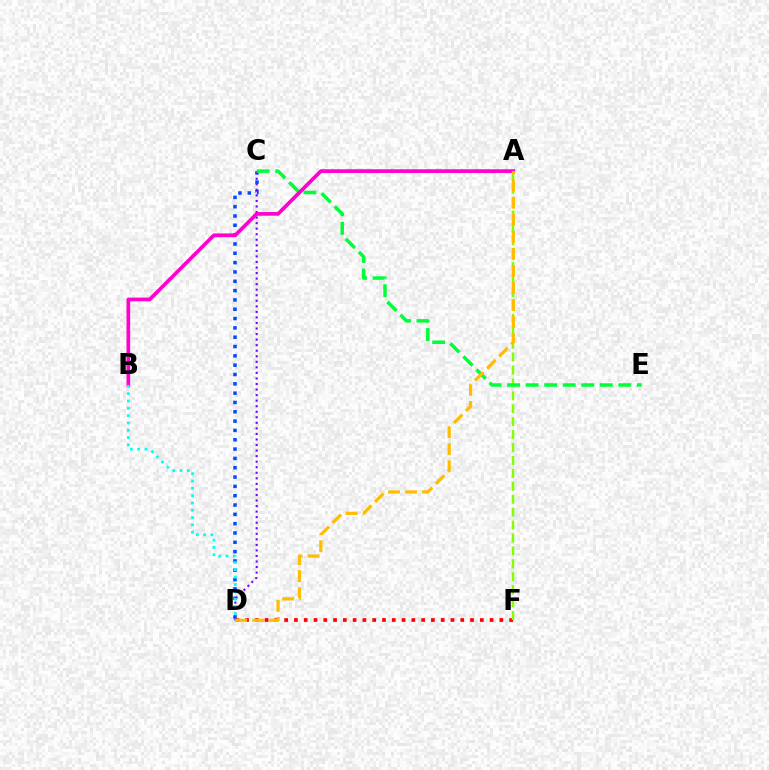{('C', 'D'): [{'color': '#004bff', 'line_style': 'dotted', 'thickness': 2.53}, {'color': '#7200ff', 'line_style': 'dotted', 'thickness': 1.51}], ('D', 'F'): [{'color': '#ff0000', 'line_style': 'dotted', 'thickness': 2.66}], ('A', 'F'): [{'color': '#84ff00', 'line_style': 'dashed', 'thickness': 1.76}], ('C', 'E'): [{'color': '#00ff39', 'line_style': 'dashed', 'thickness': 2.52}], ('A', 'B'): [{'color': '#ff00cf', 'line_style': 'solid', 'thickness': 2.67}], ('B', 'D'): [{'color': '#00fff6', 'line_style': 'dotted', 'thickness': 1.99}], ('A', 'D'): [{'color': '#ffbd00', 'line_style': 'dashed', 'thickness': 2.32}]}